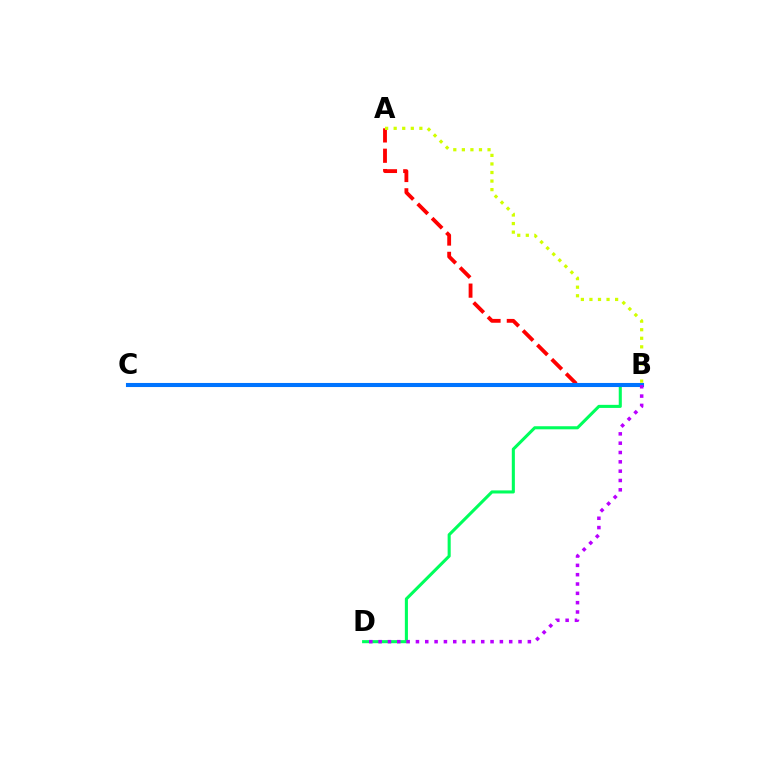{('B', 'D'): [{'color': '#00ff5c', 'line_style': 'solid', 'thickness': 2.21}, {'color': '#b900ff', 'line_style': 'dotted', 'thickness': 2.53}], ('A', 'B'): [{'color': '#ff0000', 'line_style': 'dashed', 'thickness': 2.76}, {'color': '#d1ff00', 'line_style': 'dotted', 'thickness': 2.33}], ('B', 'C'): [{'color': '#0074ff', 'line_style': 'solid', 'thickness': 2.93}]}